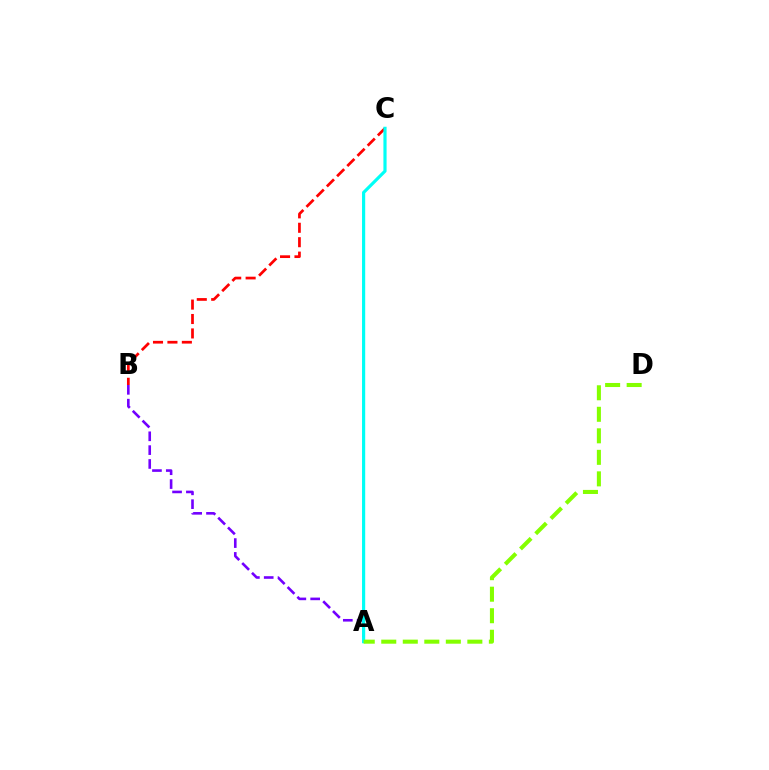{('B', 'C'): [{'color': '#ff0000', 'line_style': 'dashed', 'thickness': 1.96}], ('A', 'B'): [{'color': '#7200ff', 'line_style': 'dashed', 'thickness': 1.88}], ('A', 'C'): [{'color': '#00fff6', 'line_style': 'solid', 'thickness': 2.28}], ('A', 'D'): [{'color': '#84ff00', 'line_style': 'dashed', 'thickness': 2.92}]}